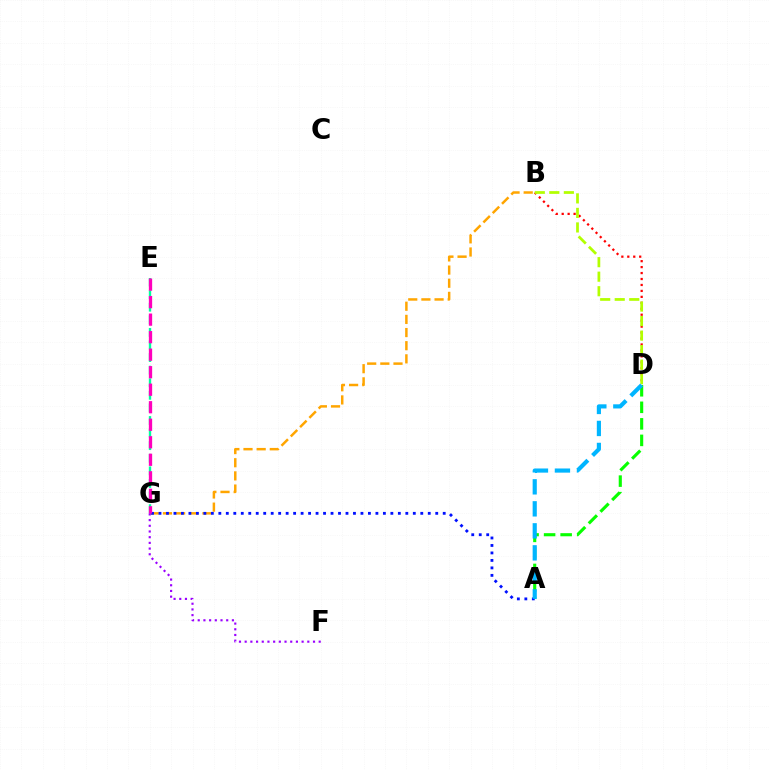{('B', 'D'): [{'color': '#ff0000', 'line_style': 'dotted', 'thickness': 1.62}, {'color': '#b3ff00', 'line_style': 'dashed', 'thickness': 1.97}], ('B', 'G'): [{'color': '#ffa500', 'line_style': 'dashed', 'thickness': 1.79}], ('E', 'G'): [{'color': '#00ff9d', 'line_style': 'dashed', 'thickness': 1.71}, {'color': '#ff00bd', 'line_style': 'dashed', 'thickness': 2.38}], ('A', 'D'): [{'color': '#08ff00', 'line_style': 'dashed', 'thickness': 2.25}, {'color': '#00b5ff', 'line_style': 'dashed', 'thickness': 2.99}], ('A', 'G'): [{'color': '#0010ff', 'line_style': 'dotted', 'thickness': 2.03}], ('F', 'G'): [{'color': '#9b00ff', 'line_style': 'dotted', 'thickness': 1.55}]}